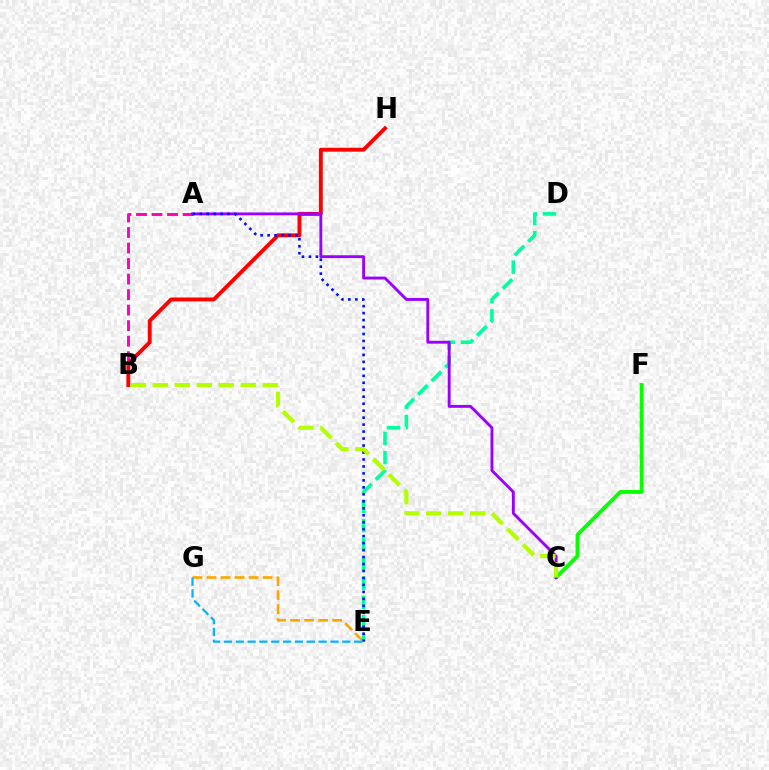{('A', 'B'): [{'color': '#ff00bd', 'line_style': 'dashed', 'thickness': 2.11}], ('C', 'F'): [{'color': '#08ff00', 'line_style': 'solid', 'thickness': 2.77}], ('B', 'H'): [{'color': '#ff0000', 'line_style': 'solid', 'thickness': 2.79}], ('E', 'G'): [{'color': '#ffa500', 'line_style': 'dashed', 'thickness': 1.91}, {'color': '#00b5ff', 'line_style': 'dashed', 'thickness': 1.61}], ('D', 'E'): [{'color': '#00ff9d', 'line_style': 'dashed', 'thickness': 2.61}], ('A', 'C'): [{'color': '#9b00ff', 'line_style': 'solid', 'thickness': 2.06}], ('A', 'E'): [{'color': '#0010ff', 'line_style': 'dotted', 'thickness': 1.89}], ('B', 'C'): [{'color': '#b3ff00', 'line_style': 'dashed', 'thickness': 2.99}]}